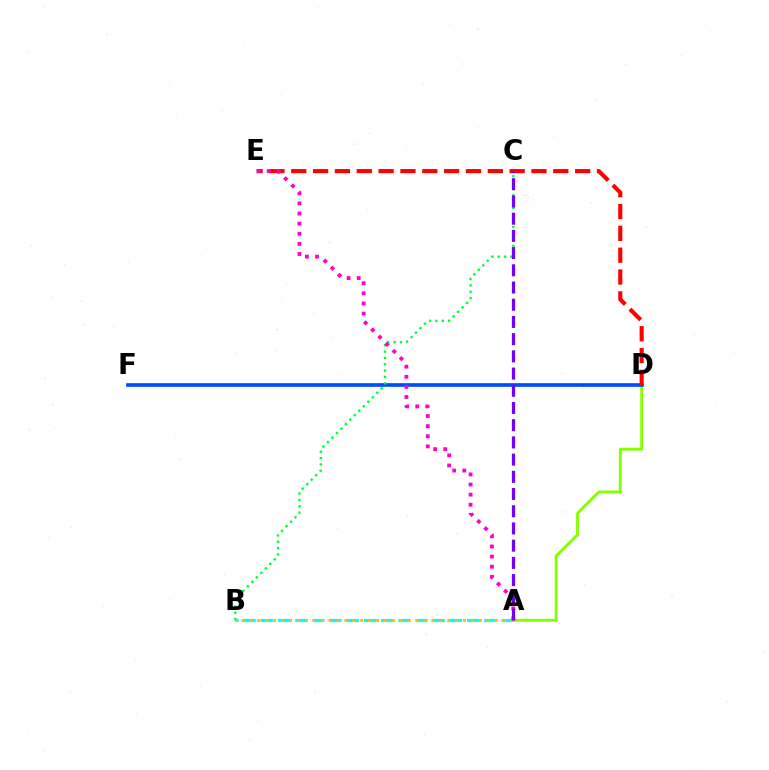{('A', 'D'): [{'color': '#84ff00', 'line_style': 'solid', 'thickness': 2.06}], ('A', 'B'): [{'color': '#00fff6', 'line_style': 'dashed', 'thickness': 2.33}, {'color': '#ffbd00', 'line_style': 'dotted', 'thickness': 2.15}], ('D', 'F'): [{'color': '#004bff', 'line_style': 'solid', 'thickness': 2.64}], ('D', 'E'): [{'color': '#ff0000', 'line_style': 'dashed', 'thickness': 2.97}], ('B', 'C'): [{'color': '#00ff39', 'line_style': 'dotted', 'thickness': 1.72}], ('A', 'E'): [{'color': '#ff00cf', 'line_style': 'dotted', 'thickness': 2.75}], ('A', 'C'): [{'color': '#7200ff', 'line_style': 'dashed', 'thickness': 2.34}]}